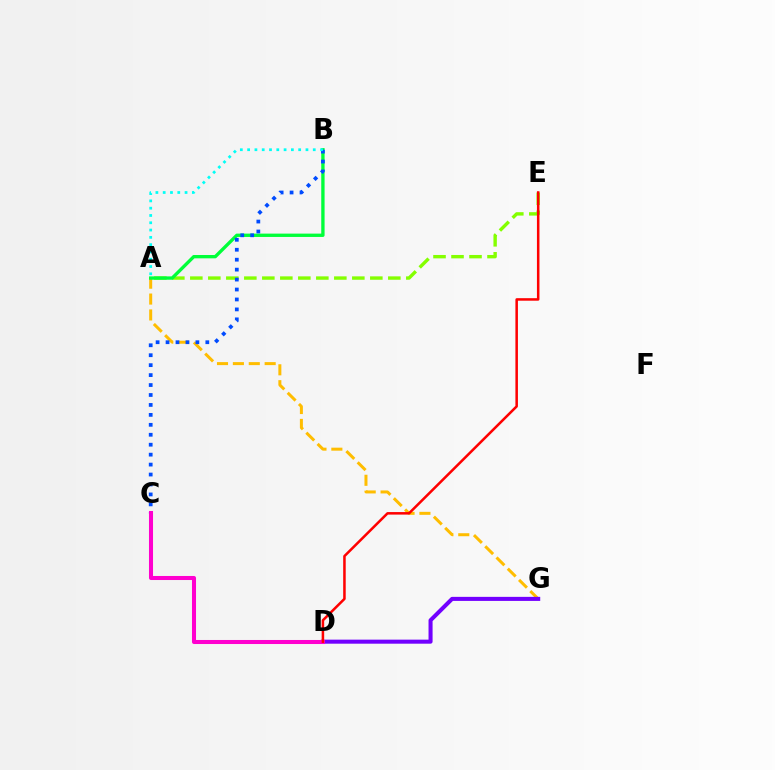{('A', 'E'): [{'color': '#84ff00', 'line_style': 'dashed', 'thickness': 2.45}], ('A', 'G'): [{'color': '#ffbd00', 'line_style': 'dashed', 'thickness': 2.16}], ('D', 'G'): [{'color': '#7200ff', 'line_style': 'solid', 'thickness': 2.91}], ('A', 'B'): [{'color': '#00ff39', 'line_style': 'solid', 'thickness': 2.4}, {'color': '#00fff6', 'line_style': 'dotted', 'thickness': 1.98}], ('B', 'C'): [{'color': '#004bff', 'line_style': 'dotted', 'thickness': 2.7}], ('C', 'D'): [{'color': '#ff00cf', 'line_style': 'solid', 'thickness': 2.91}], ('D', 'E'): [{'color': '#ff0000', 'line_style': 'solid', 'thickness': 1.82}]}